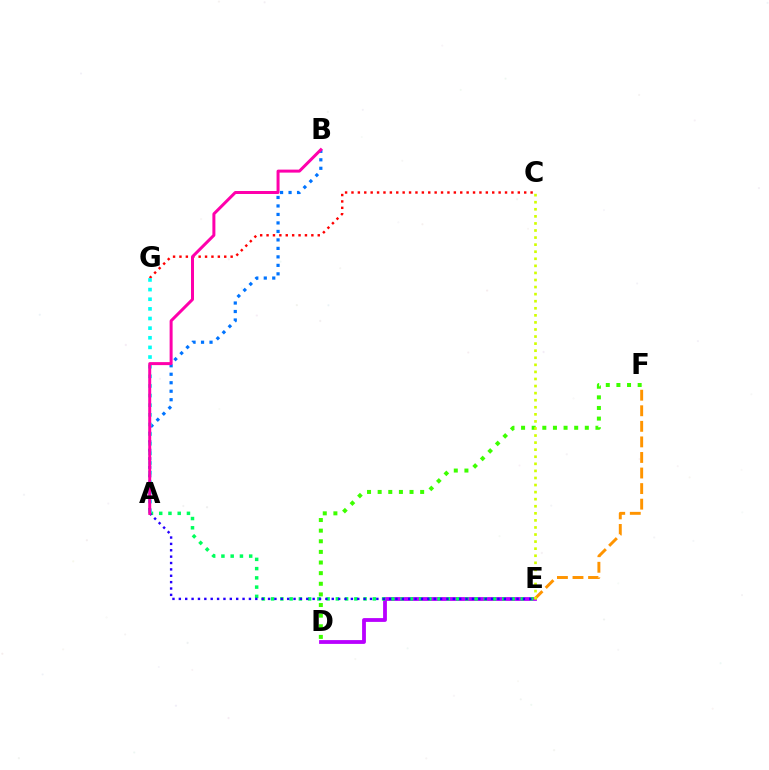{('A', 'B'): [{'color': '#0074ff', 'line_style': 'dotted', 'thickness': 2.31}, {'color': '#ff00ac', 'line_style': 'solid', 'thickness': 2.16}], ('D', 'E'): [{'color': '#b900ff', 'line_style': 'solid', 'thickness': 2.74}], ('C', 'G'): [{'color': '#ff0000', 'line_style': 'dotted', 'thickness': 1.74}], ('A', 'E'): [{'color': '#00ff5c', 'line_style': 'dotted', 'thickness': 2.51}, {'color': '#2500ff', 'line_style': 'dotted', 'thickness': 1.73}], ('E', 'F'): [{'color': '#ff9400', 'line_style': 'dashed', 'thickness': 2.11}], ('A', 'G'): [{'color': '#00fff6', 'line_style': 'dotted', 'thickness': 2.62}], ('D', 'F'): [{'color': '#3dff00', 'line_style': 'dotted', 'thickness': 2.89}], ('C', 'E'): [{'color': '#d1ff00', 'line_style': 'dotted', 'thickness': 1.92}]}